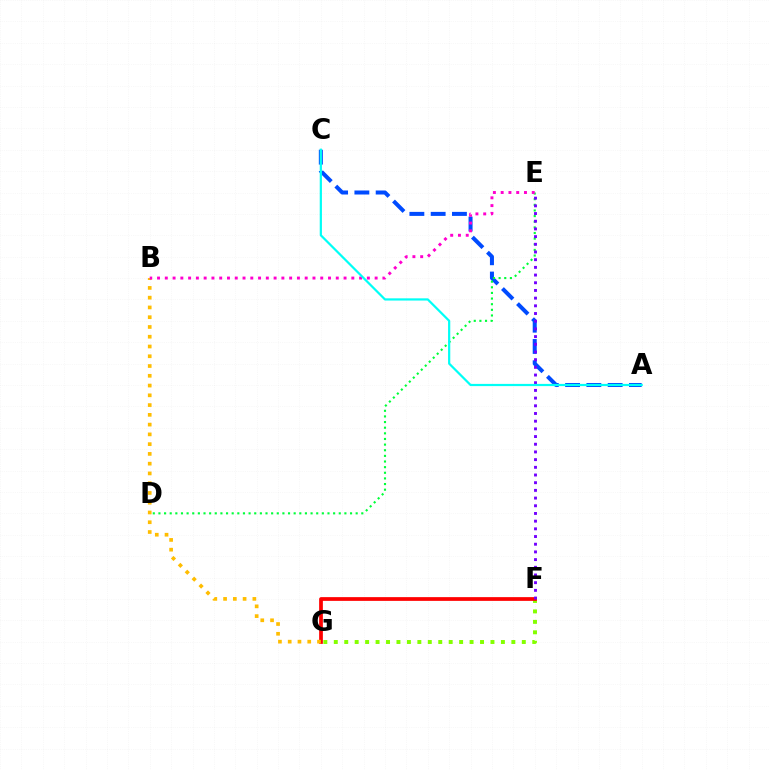{('A', 'C'): [{'color': '#004bff', 'line_style': 'dashed', 'thickness': 2.89}, {'color': '#00fff6', 'line_style': 'solid', 'thickness': 1.59}], ('F', 'G'): [{'color': '#84ff00', 'line_style': 'dotted', 'thickness': 2.84}, {'color': '#ff0000', 'line_style': 'solid', 'thickness': 2.69}], ('D', 'E'): [{'color': '#00ff39', 'line_style': 'dotted', 'thickness': 1.53}], ('E', 'F'): [{'color': '#7200ff', 'line_style': 'dotted', 'thickness': 2.09}], ('B', 'G'): [{'color': '#ffbd00', 'line_style': 'dotted', 'thickness': 2.65}], ('B', 'E'): [{'color': '#ff00cf', 'line_style': 'dotted', 'thickness': 2.11}]}